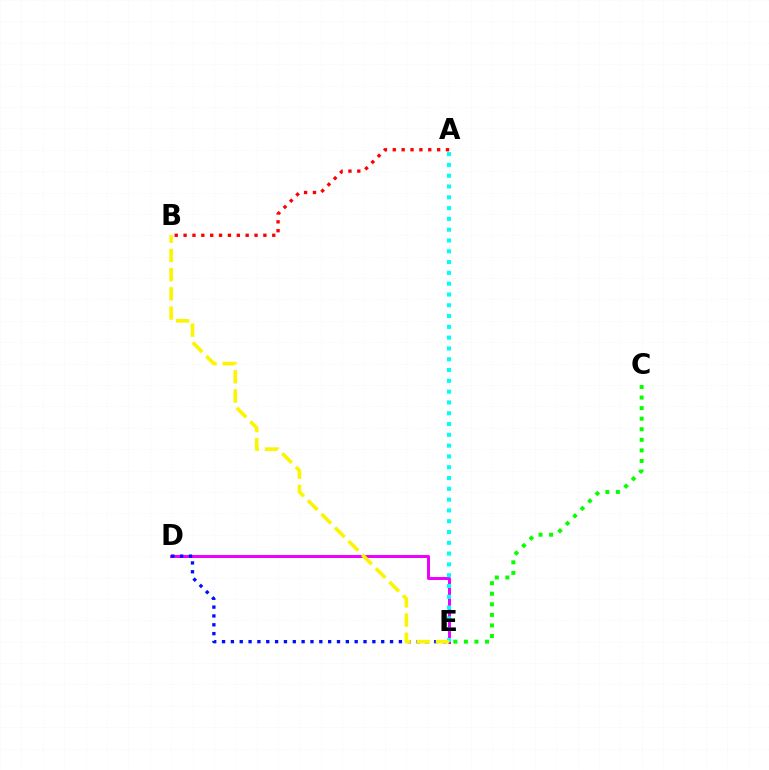{('D', 'E'): [{'color': '#ee00ff', 'line_style': 'solid', 'thickness': 2.14}, {'color': '#0010ff', 'line_style': 'dotted', 'thickness': 2.4}], ('A', 'E'): [{'color': '#00fff6', 'line_style': 'dotted', 'thickness': 2.93}], ('B', 'E'): [{'color': '#fcf500', 'line_style': 'dashed', 'thickness': 2.61}], ('C', 'E'): [{'color': '#08ff00', 'line_style': 'dotted', 'thickness': 2.87}], ('A', 'B'): [{'color': '#ff0000', 'line_style': 'dotted', 'thickness': 2.41}]}